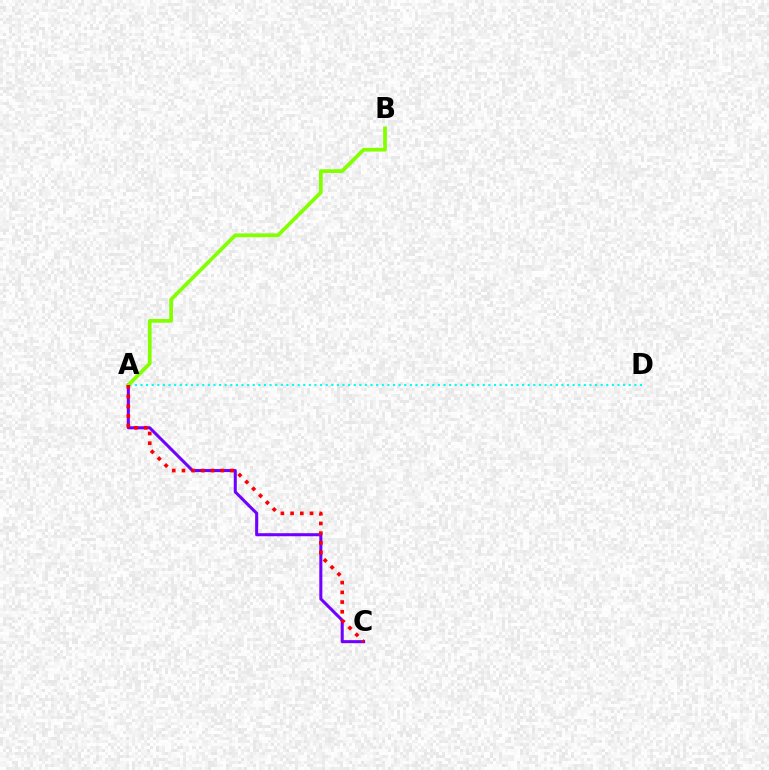{('A', 'D'): [{'color': '#00fff6', 'line_style': 'dotted', 'thickness': 1.52}], ('A', 'C'): [{'color': '#7200ff', 'line_style': 'solid', 'thickness': 2.2}, {'color': '#ff0000', 'line_style': 'dotted', 'thickness': 2.64}], ('A', 'B'): [{'color': '#84ff00', 'line_style': 'solid', 'thickness': 2.69}]}